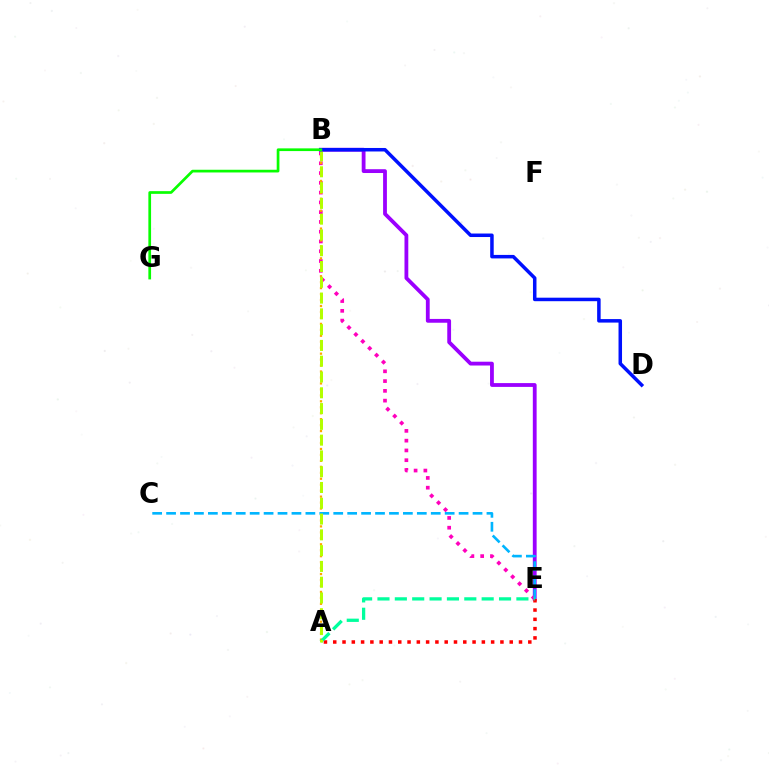{('B', 'E'): [{'color': '#9b00ff', 'line_style': 'solid', 'thickness': 2.74}, {'color': '#ff00bd', 'line_style': 'dotted', 'thickness': 2.66}], ('A', 'E'): [{'color': '#ff0000', 'line_style': 'dotted', 'thickness': 2.52}, {'color': '#00ff9d', 'line_style': 'dashed', 'thickness': 2.36}], ('A', 'B'): [{'color': '#ffa500', 'line_style': 'dotted', 'thickness': 1.62}, {'color': '#b3ff00', 'line_style': 'dashed', 'thickness': 2.14}], ('C', 'E'): [{'color': '#00b5ff', 'line_style': 'dashed', 'thickness': 1.89}], ('B', 'D'): [{'color': '#0010ff', 'line_style': 'solid', 'thickness': 2.52}], ('B', 'G'): [{'color': '#08ff00', 'line_style': 'solid', 'thickness': 1.95}]}